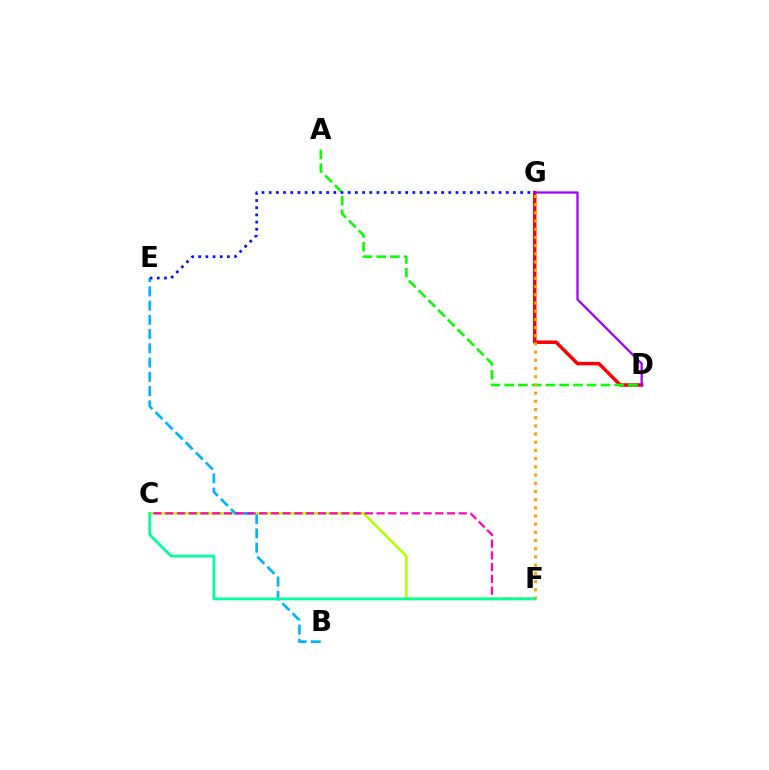{('D', 'G'): [{'color': '#ff0000', 'line_style': 'solid', 'thickness': 2.5}, {'color': '#9b00ff', 'line_style': 'solid', 'thickness': 1.61}], ('A', 'D'): [{'color': '#08ff00', 'line_style': 'dashed', 'thickness': 1.87}], ('C', 'F'): [{'color': '#b3ff00', 'line_style': 'solid', 'thickness': 1.85}, {'color': '#ff00bd', 'line_style': 'dashed', 'thickness': 1.59}, {'color': '#00ff9d', 'line_style': 'solid', 'thickness': 2.0}], ('B', 'E'): [{'color': '#00b5ff', 'line_style': 'dashed', 'thickness': 1.93}], ('E', 'G'): [{'color': '#0010ff', 'line_style': 'dotted', 'thickness': 1.95}], ('F', 'G'): [{'color': '#ffa500', 'line_style': 'dotted', 'thickness': 2.23}]}